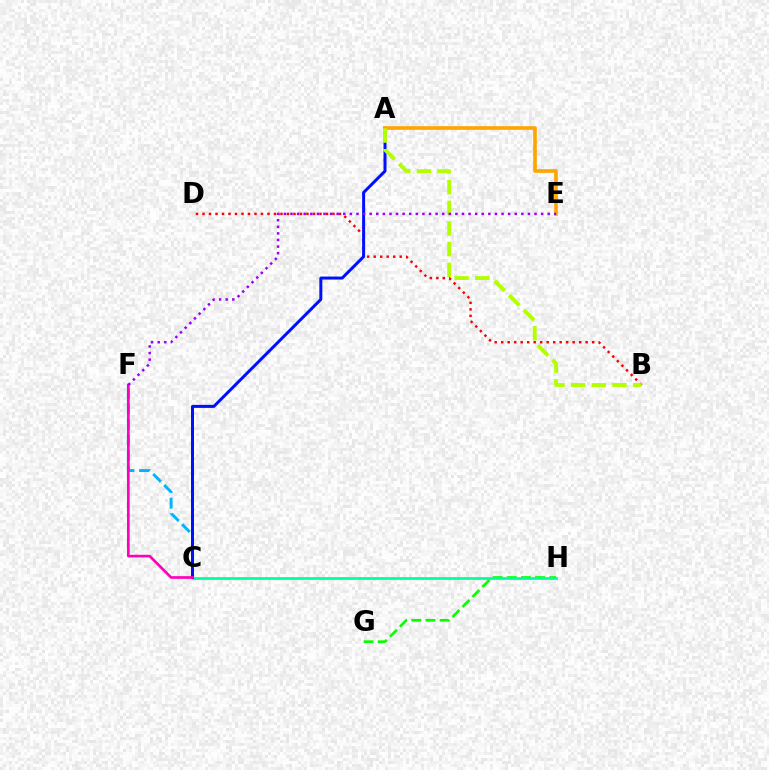{('C', 'F'): [{'color': '#00b5ff', 'line_style': 'dashed', 'thickness': 2.11}, {'color': '#ff00bd', 'line_style': 'solid', 'thickness': 1.93}], ('G', 'H'): [{'color': '#08ff00', 'line_style': 'dashed', 'thickness': 1.92}], ('C', 'H'): [{'color': '#00ff9d', 'line_style': 'solid', 'thickness': 1.98}], ('B', 'D'): [{'color': '#ff0000', 'line_style': 'dotted', 'thickness': 1.77}], ('A', 'C'): [{'color': '#0010ff', 'line_style': 'solid', 'thickness': 2.16}], ('A', 'E'): [{'color': '#ffa500', 'line_style': 'solid', 'thickness': 2.62}], ('A', 'B'): [{'color': '#b3ff00', 'line_style': 'dashed', 'thickness': 2.81}], ('E', 'F'): [{'color': '#9b00ff', 'line_style': 'dotted', 'thickness': 1.79}]}